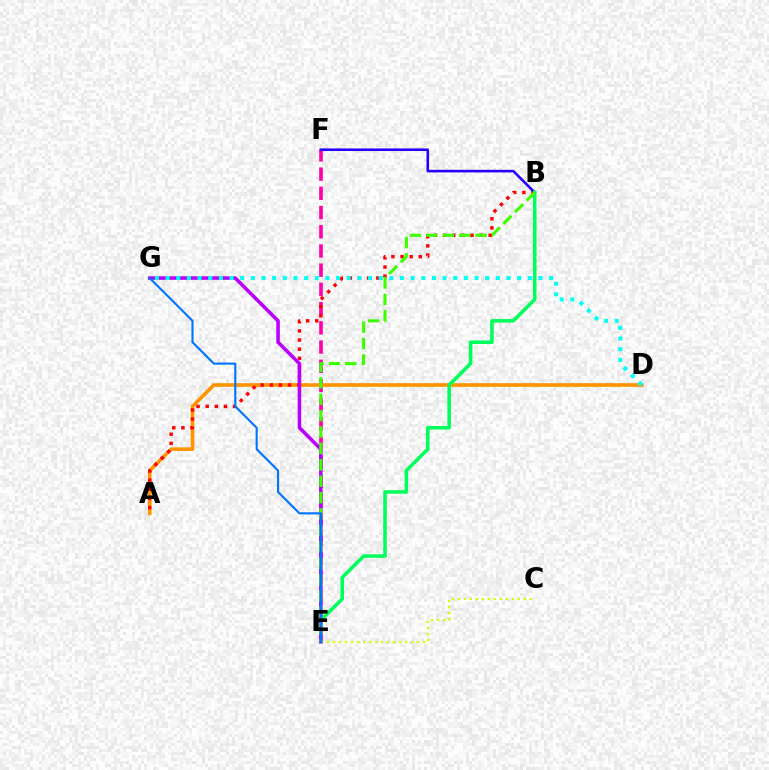{('E', 'F'): [{'color': '#ff00ac', 'line_style': 'dashed', 'thickness': 2.61}], ('A', 'D'): [{'color': '#ff9400', 'line_style': 'solid', 'thickness': 2.62}], ('A', 'B'): [{'color': '#ff0000', 'line_style': 'dotted', 'thickness': 2.48}], ('B', 'F'): [{'color': '#2500ff', 'line_style': 'solid', 'thickness': 1.86}], ('C', 'E'): [{'color': '#d1ff00', 'line_style': 'dotted', 'thickness': 1.63}], ('B', 'E'): [{'color': '#00ff5c', 'line_style': 'solid', 'thickness': 2.56}, {'color': '#3dff00', 'line_style': 'dashed', 'thickness': 2.23}], ('E', 'G'): [{'color': '#b900ff', 'line_style': 'solid', 'thickness': 2.57}, {'color': '#0074ff', 'line_style': 'solid', 'thickness': 1.52}], ('D', 'G'): [{'color': '#00fff6', 'line_style': 'dotted', 'thickness': 2.89}]}